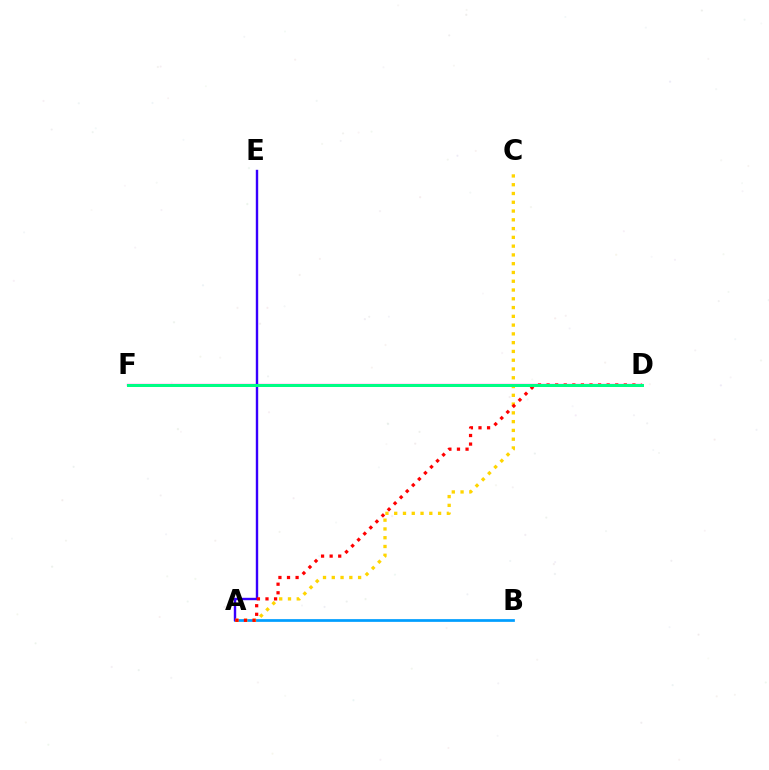{('D', 'F'): [{'color': '#ff00ed', 'line_style': 'solid', 'thickness': 1.63}, {'color': '#4fff00', 'line_style': 'solid', 'thickness': 1.99}, {'color': '#00ff86', 'line_style': 'solid', 'thickness': 2.13}], ('A', 'B'): [{'color': '#009eff', 'line_style': 'solid', 'thickness': 1.96}], ('A', 'E'): [{'color': '#3700ff', 'line_style': 'solid', 'thickness': 1.73}], ('A', 'C'): [{'color': '#ffd500', 'line_style': 'dotted', 'thickness': 2.38}], ('A', 'D'): [{'color': '#ff0000', 'line_style': 'dotted', 'thickness': 2.33}]}